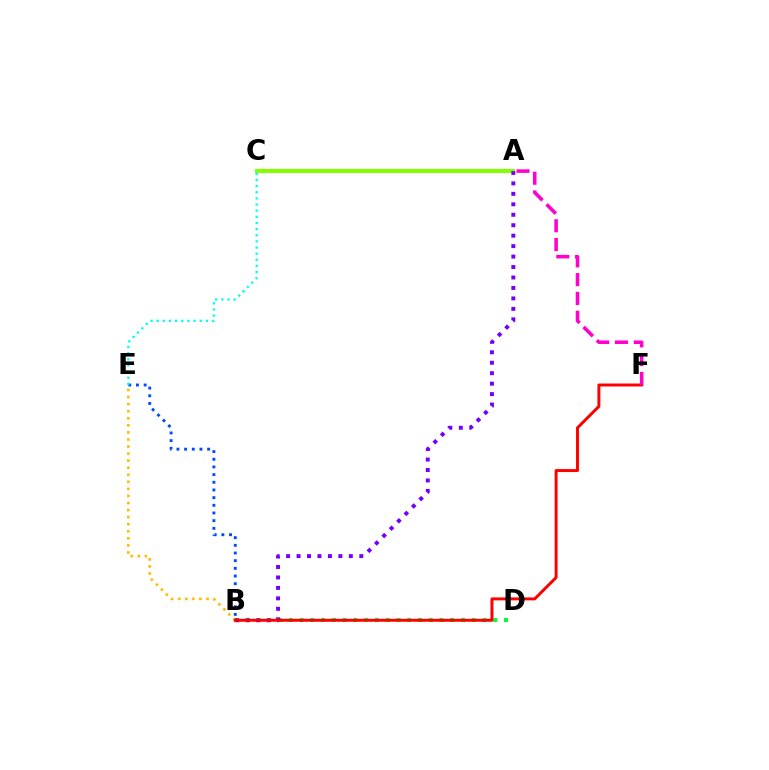{('B', 'E'): [{'color': '#ffbd00', 'line_style': 'dotted', 'thickness': 1.92}, {'color': '#004bff', 'line_style': 'dotted', 'thickness': 2.09}], ('A', 'C'): [{'color': '#84ff00', 'line_style': 'solid', 'thickness': 2.93}], ('B', 'D'): [{'color': '#00ff39', 'line_style': 'dotted', 'thickness': 2.92}], ('C', 'E'): [{'color': '#00fff6', 'line_style': 'dotted', 'thickness': 1.67}], ('A', 'B'): [{'color': '#7200ff', 'line_style': 'dotted', 'thickness': 2.84}], ('B', 'F'): [{'color': '#ff0000', 'line_style': 'solid', 'thickness': 2.13}], ('A', 'F'): [{'color': '#ff00cf', 'line_style': 'dashed', 'thickness': 2.56}]}